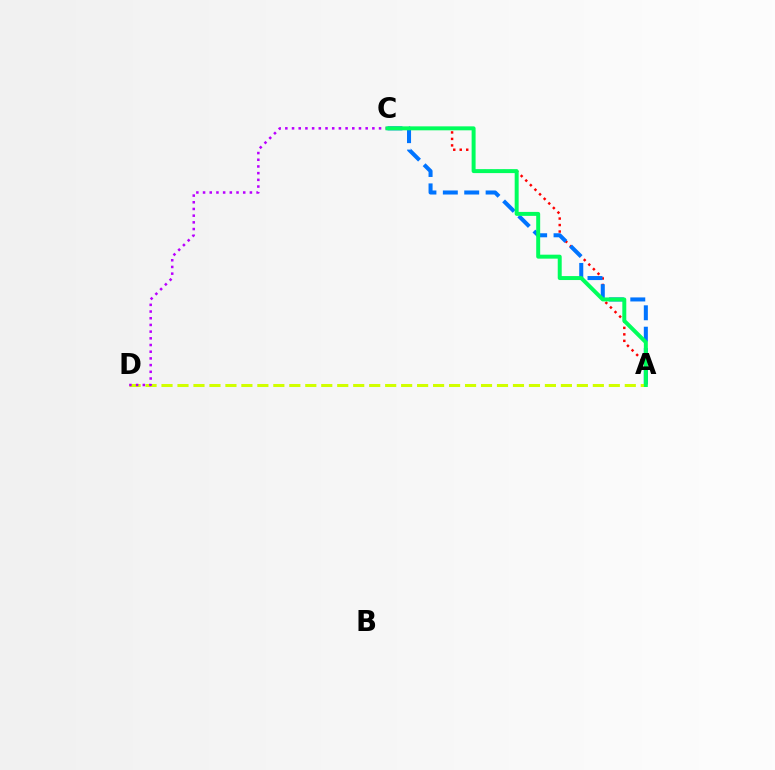{('A', 'C'): [{'color': '#ff0000', 'line_style': 'dotted', 'thickness': 1.76}, {'color': '#0074ff', 'line_style': 'dashed', 'thickness': 2.91}, {'color': '#00ff5c', 'line_style': 'solid', 'thickness': 2.85}], ('A', 'D'): [{'color': '#d1ff00', 'line_style': 'dashed', 'thickness': 2.17}], ('C', 'D'): [{'color': '#b900ff', 'line_style': 'dotted', 'thickness': 1.82}]}